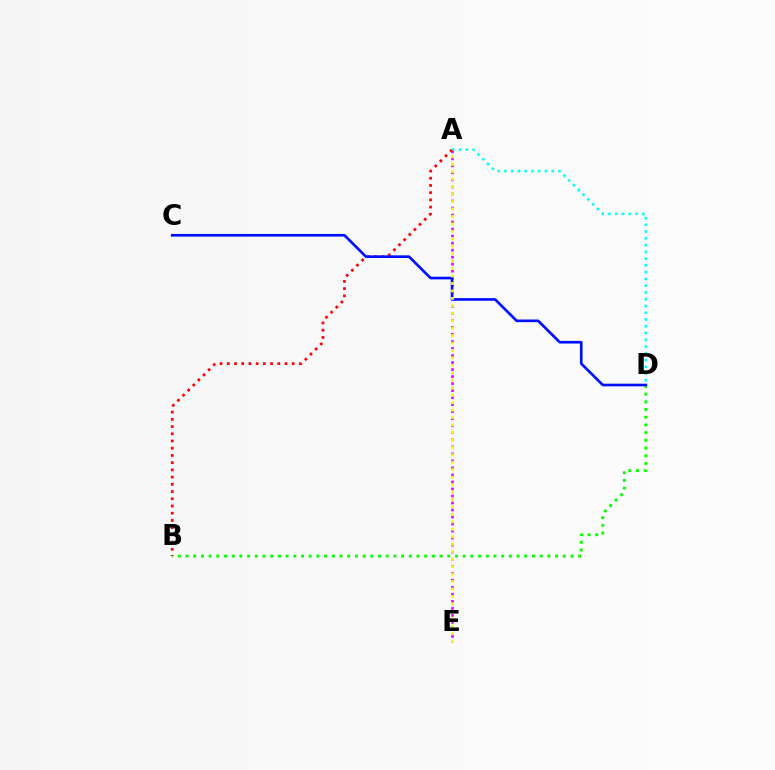{('A', 'E'): [{'color': '#ee00ff', 'line_style': 'dotted', 'thickness': 1.91}, {'color': '#fcf500', 'line_style': 'dotted', 'thickness': 2.02}], ('A', 'D'): [{'color': '#00fff6', 'line_style': 'dotted', 'thickness': 1.84}], ('B', 'D'): [{'color': '#08ff00', 'line_style': 'dotted', 'thickness': 2.09}], ('A', 'B'): [{'color': '#ff0000', 'line_style': 'dotted', 'thickness': 1.96}], ('C', 'D'): [{'color': '#0010ff', 'line_style': 'solid', 'thickness': 1.92}]}